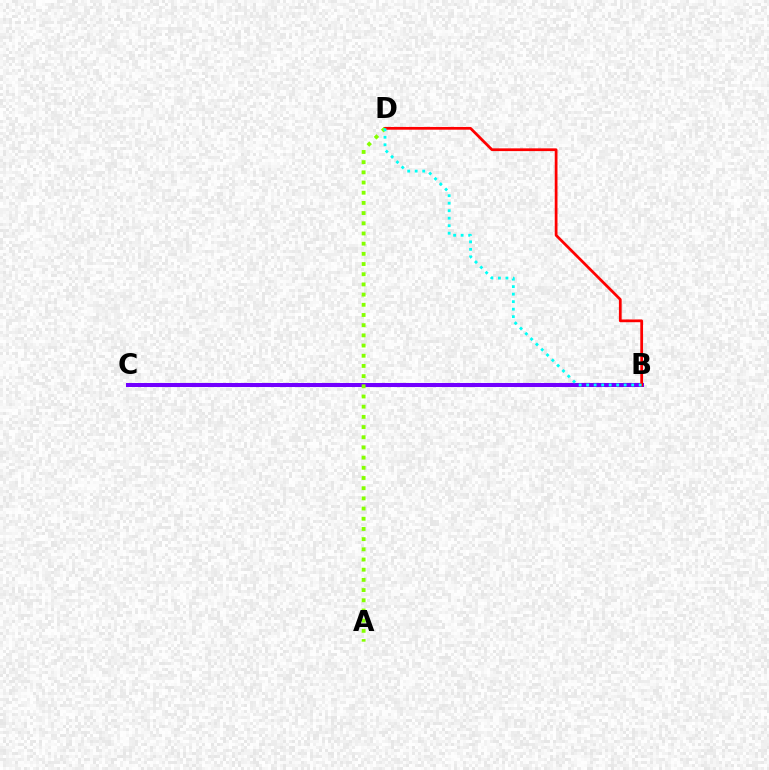{('B', 'C'): [{'color': '#7200ff', 'line_style': 'solid', 'thickness': 2.9}], ('B', 'D'): [{'color': '#ff0000', 'line_style': 'solid', 'thickness': 1.98}, {'color': '#00fff6', 'line_style': 'dotted', 'thickness': 2.04}], ('A', 'D'): [{'color': '#84ff00', 'line_style': 'dotted', 'thickness': 2.77}]}